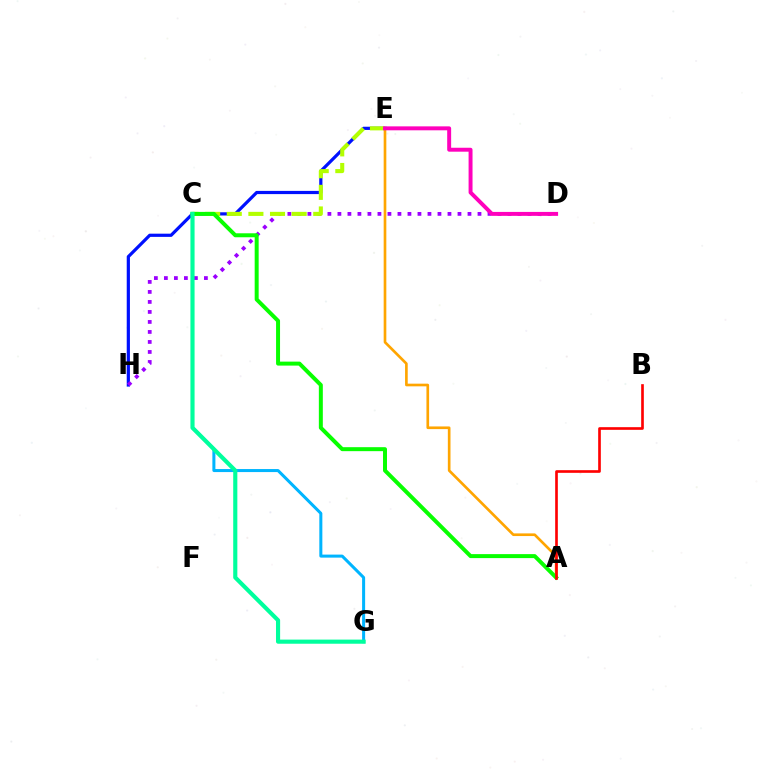{('E', 'H'): [{'color': '#0010ff', 'line_style': 'solid', 'thickness': 2.31}], ('D', 'H'): [{'color': '#9b00ff', 'line_style': 'dotted', 'thickness': 2.72}], ('C', 'E'): [{'color': '#b3ff00', 'line_style': 'dashed', 'thickness': 2.94}], ('A', 'E'): [{'color': '#ffa500', 'line_style': 'solid', 'thickness': 1.92}], ('C', 'G'): [{'color': '#00b5ff', 'line_style': 'solid', 'thickness': 2.18}, {'color': '#00ff9d', 'line_style': 'solid', 'thickness': 2.97}], ('A', 'C'): [{'color': '#08ff00', 'line_style': 'solid', 'thickness': 2.86}], ('D', 'E'): [{'color': '#ff00bd', 'line_style': 'solid', 'thickness': 2.84}], ('A', 'B'): [{'color': '#ff0000', 'line_style': 'solid', 'thickness': 1.91}]}